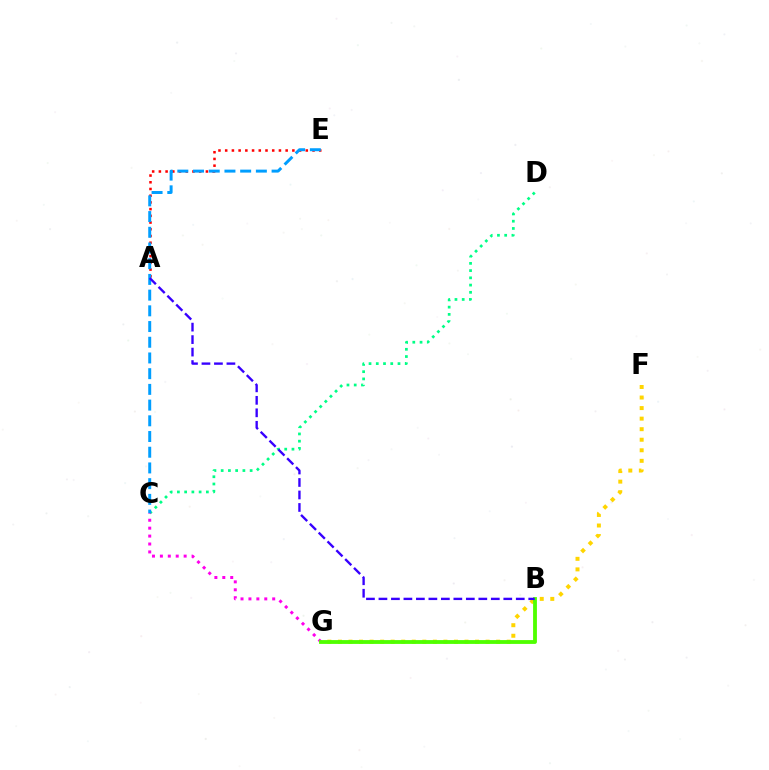{('C', 'D'): [{'color': '#00ff86', 'line_style': 'dotted', 'thickness': 1.97}], ('A', 'E'): [{'color': '#ff0000', 'line_style': 'dotted', 'thickness': 1.82}], ('F', 'G'): [{'color': '#ffd500', 'line_style': 'dotted', 'thickness': 2.87}], ('C', 'E'): [{'color': '#009eff', 'line_style': 'dashed', 'thickness': 2.13}], ('C', 'G'): [{'color': '#ff00ed', 'line_style': 'dotted', 'thickness': 2.15}], ('B', 'G'): [{'color': '#4fff00', 'line_style': 'solid', 'thickness': 2.75}], ('A', 'B'): [{'color': '#3700ff', 'line_style': 'dashed', 'thickness': 1.7}]}